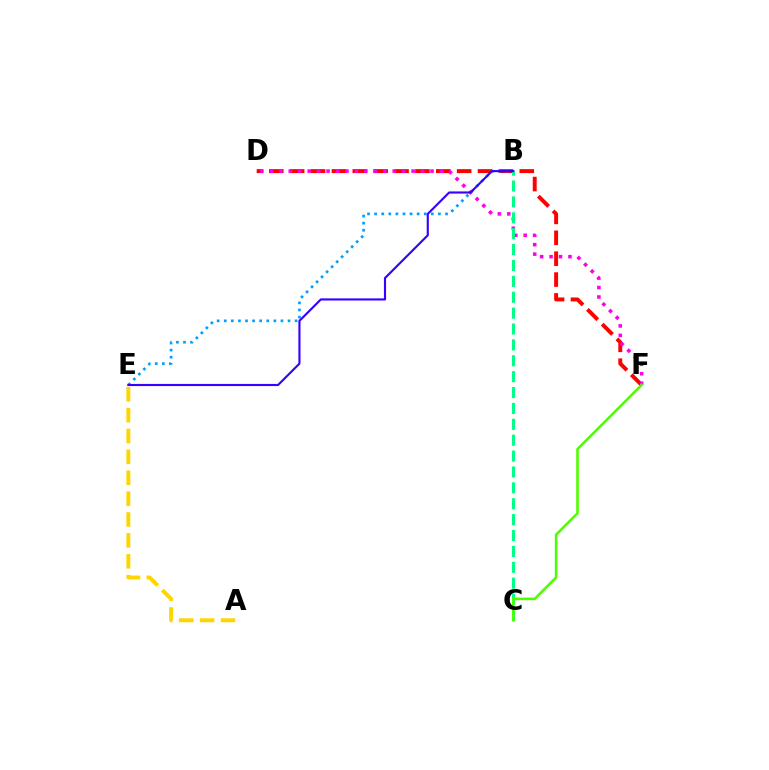{('D', 'F'): [{'color': '#ff0000', 'line_style': 'dashed', 'thickness': 2.84}, {'color': '#ff00ed', 'line_style': 'dotted', 'thickness': 2.57}], ('B', 'E'): [{'color': '#009eff', 'line_style': 'dotted', 'thickness': 1.93}, {'color': '#3700ff', 'line_style': 'solid', 'thickness': 1.54}], ('A', 'E'): [{'color': '#ffd500', 'line_style': 'dashed', 'thickness': 2.84}], ('B', 'C'): [{'color': '#00ff86', 'line_style': 'dashed', 'thickness': 2.16}], ('C', 'F'): [{'color': '#4fff00', 'line_style': 'solid', 'thickness': 1.87}]}